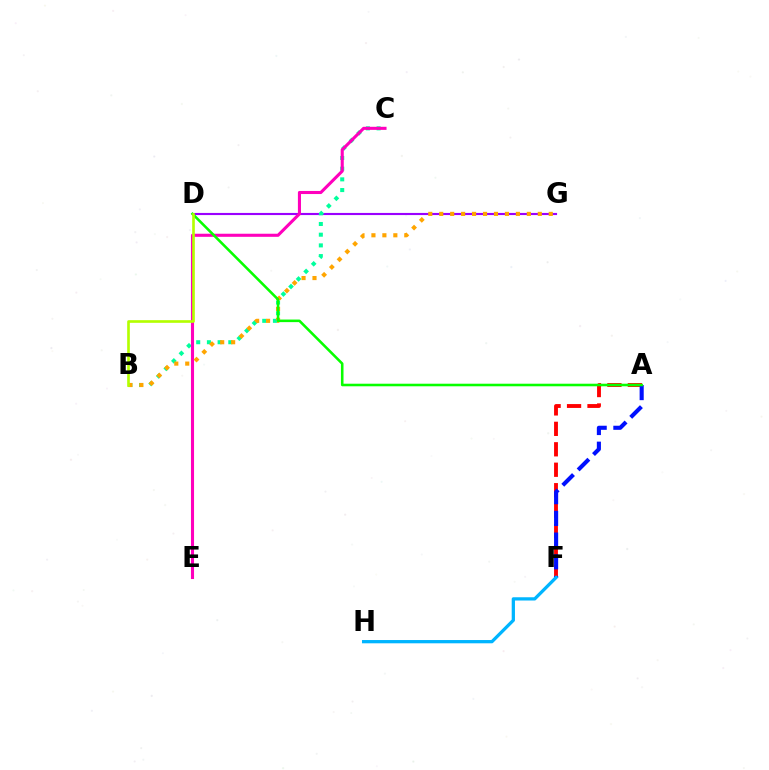{('A', 'F'): [{'color': '#ff0000', 'line_style': 'dashed', 'thickness': 2.78}, {'color': '#0010ff', 'line_style': 'dashed', 'thickness': 2.95}], ('D', 'G'): [{'color': '#9b00ff', 'line_style': 'solid', 'thickness': 1.54}], ('B', 'C'): [{'color': '#00ff9d', 'line_style': 'dotted', 'thickness': 2.91}], ('C', 'E'): [{'color': '#ff00bd', 'line_style': 'solid', 'thickness': 2.22}], ('B', 'G'): [{'color': '#ffa500', 'line_style': 'dotted', 'thickness': 2.98}], ('F', 'H'): [{'color': '#00b5ff', 'line_style': 'solid', 'thickness': 2.35}], ('A', 'D'): [{'color': '#08ff00', 'line_style': 'solid', 'thickness': 1.85}], ('B', 'D'): [{'color': '#b3ff00', 'line_style': 'solid', 'thickness': 1.91}]}